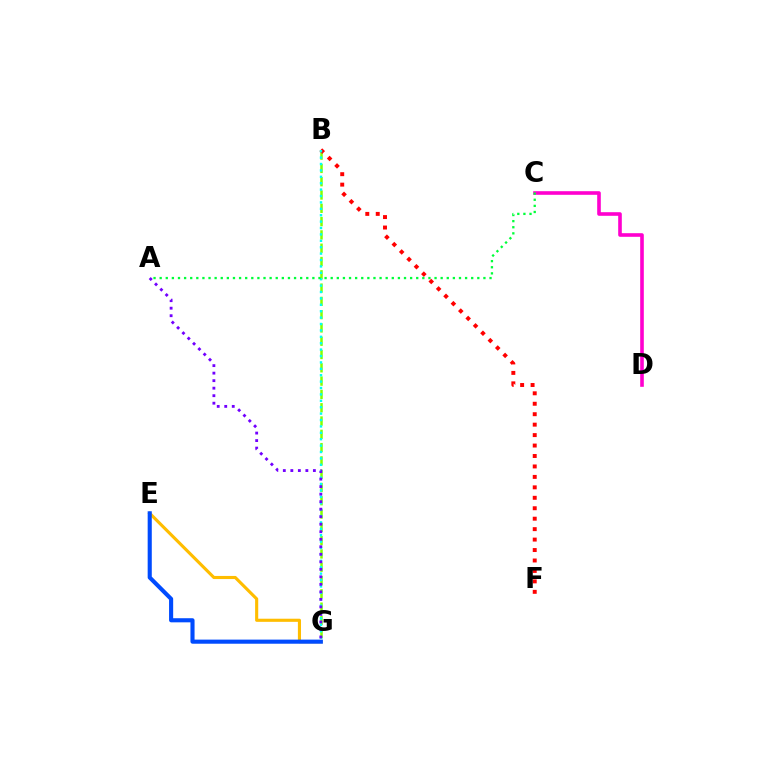{('B', 'G'): [{'color': '#84ff00', 'line_style': 'dashed', 'thickness': 1.81}, {'color': '#00fff6', 'line_style': 'dotted', 'thickness': 1.74}], ('C', 'D'): [{'color': '#ff00cf', 'line_style': 'solid', 'thickness': 2.6}], ('E', 'G'): [{'color': '#ffbd00', 'line_style': 'solid', 'thickness': 2.25}, {'color': '#004bff', 'line_style': 'solid', 'thickness': 2.96}], ('B', 'F'): [{'color': '#ff0000', 'line_style': 'dotted', 'thickness': 2.84}], ('A', 'C'): [{'color': '#00ff39', 'line_style': 'dotted', 'thickness': 1.66}], ('A', 'G'): [{'color': '#7200ff', 'line_style': 'dotted', 'thickness': 2.04}]}